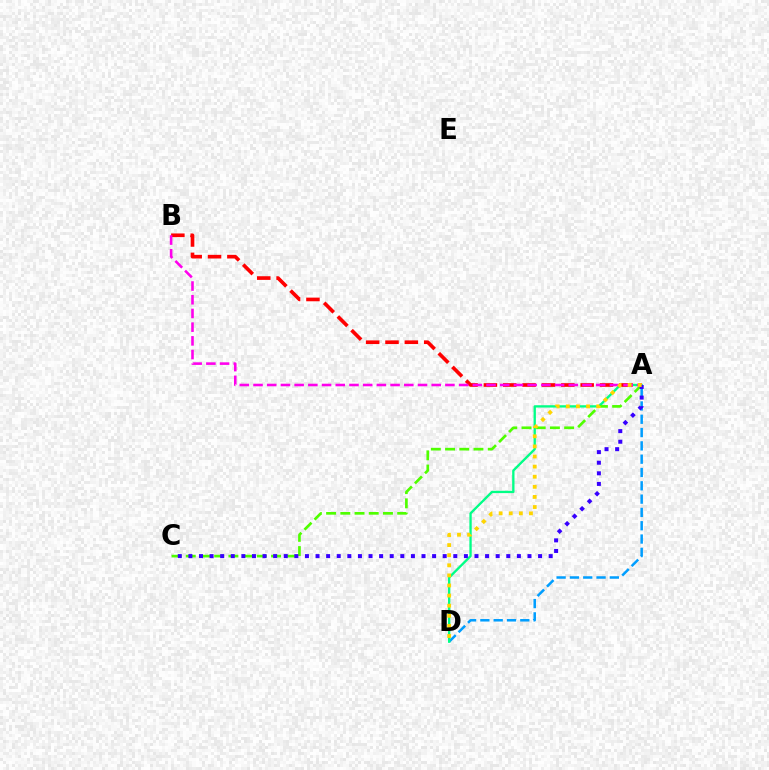{('A', 'D'): [{'color': '#009eff', 'line_style': 'dashed', 'thickness': 1.81}, {'color': '#00ff86', 'line_style': 'solid', 'thickness': 1.68}, {'color': '#ffd500', 'line_style': 'dotted', 'thickness': 2.74}], ('A', 'C'): [{'color': '#4fff00', 'line_style': 'dashed', 'thickness': 1.93}, {'color': '#3700ff', 'line_style': 'dotted', 'thickness': 2.88}], ('A', 'B'): [{'color': '#ff0000', 'line_style': 'dashed', 'thickness': 2.63}, {'color': '#ff00ed', 'line_style': 'dashed', 'thickness': 1.86}]}